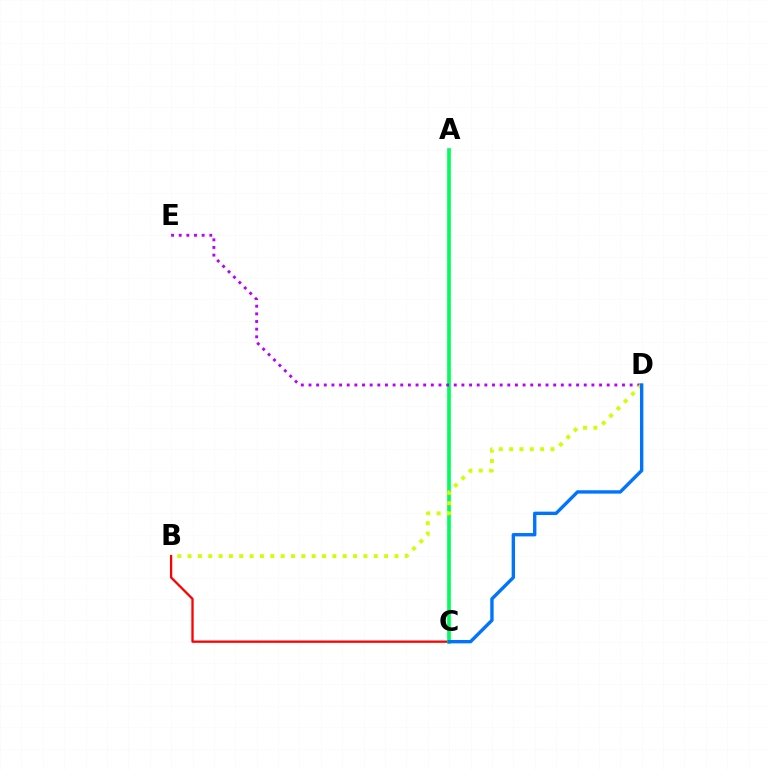{('B', 'C'): [{'color': '#ff0000', 'line_style': 'solid', 'thickness': 1.65}], ('A', 'C'): [{'color': '#00ff5c', 'line_style': 'solid', 'thickness': 2.66}], ('D', 'E'): [{'color': '#b900ff', 'line_style': 'dotted', 'thickness': 2.08}], ('B', 'D'): [{'color': '#d1ff00', 'line_style': 'dotted', 'thickness': 2.81}], ('C', 'D'): [{'color': '#0074ff', 'line_style': 'solid', 'thickness': 2.43}]}